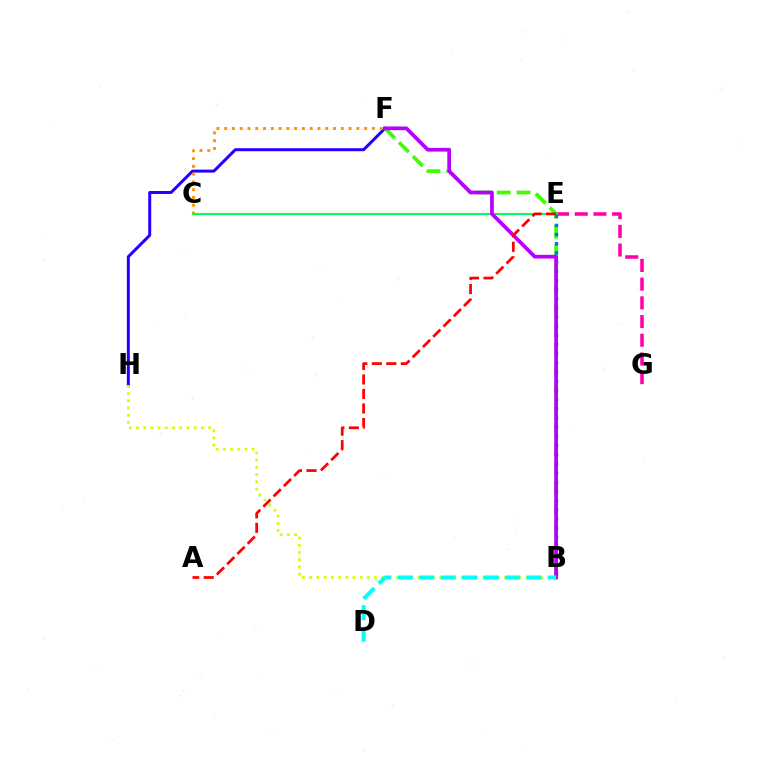{('F', 'H'): [{'color': '#2500ff', 'line_style': 'solid', 'thickness': 2.15}], ('B', 'H'): [{'color': '#d1ff00', 'line_style': 'dotted', 'thickness': 1.96}], ('C', 'F'): [{'color': '#ff9400', 'line_style': 'dotted', 'thickness': 2.11}], ('E', 'G'): [{'color': '#ff00ac', 'line_style': 'dashed', 'thickness': 2.54}], ('B', 'F'): [{'color': '#3dff00', 'line_style': 'dashed', 'thickness': 2.69}, {'color': '#b900ff', 'line_style': 'solid', 'thickness': 2.69}], ('C', 'E'): [{'color': '#00ff5c', 'line_style': 'solid', 'thickness': 1.51}], ('B', 'E'): [{'color': '#0074ff', 'line_style': 'dotted', 'thickness': 2.49}], ('A', 'E'): [{'color': '#ff0000', 'line_style': 'dashed', 'thickness': 1.97}], ('B', 'D'): [{'color': '#00fff6', 'line_style': 'dashed', 'thickness': 2.91}]}